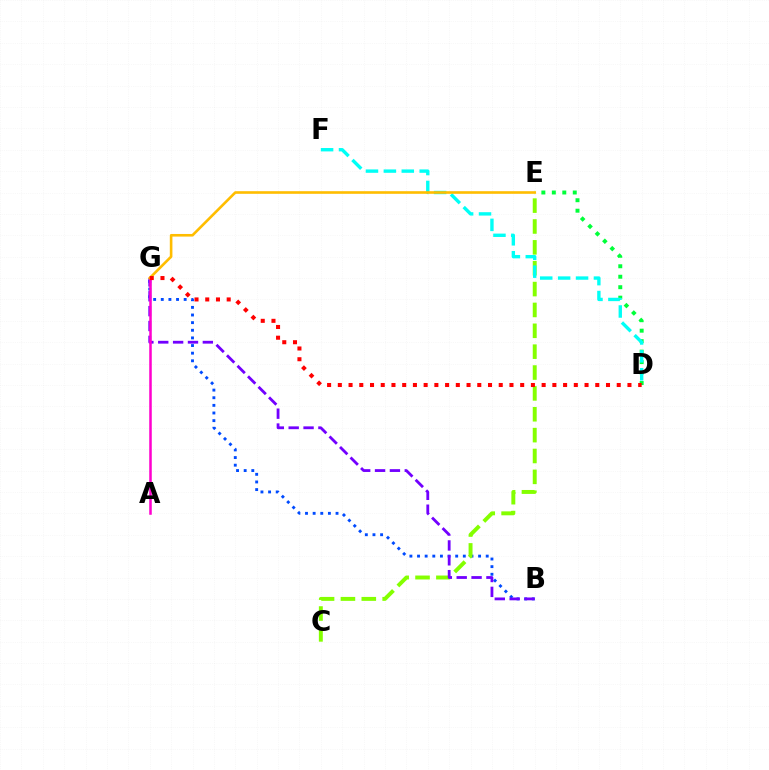{('B', 'G'): [{'color': '#004bff', 'line_style': 'dotted', 'thickness': 2.07}, {'color': '#7200ff', 'line_style': 'dashed', 'thickness': 2.02}], ('D', 'E'): [{'color': '#00ff39', 'line_style': 'dotted', 'thickness': 2.84}], ('C', 'E'): [{'color': '#84ff00', 'line_style': 'dashed', 'thickness': 2.83}], ('D', 'F'): [{'color': '#00fff6', 'line_style': 'dashed', 'thickness': 2.43}], ('A', 'G'): [{'color': '#ff00cf', 'line_style': 'solid', 'thickness': 1.82}], ('E', 'G'): [{'color': '#ffbd00', 'line_style': 'solid', 'thickness': 1.88}], ('D', 'G'): [{'color': '#ff0000', 'line_style': 'dotted', 'thickness': 2.91}]}